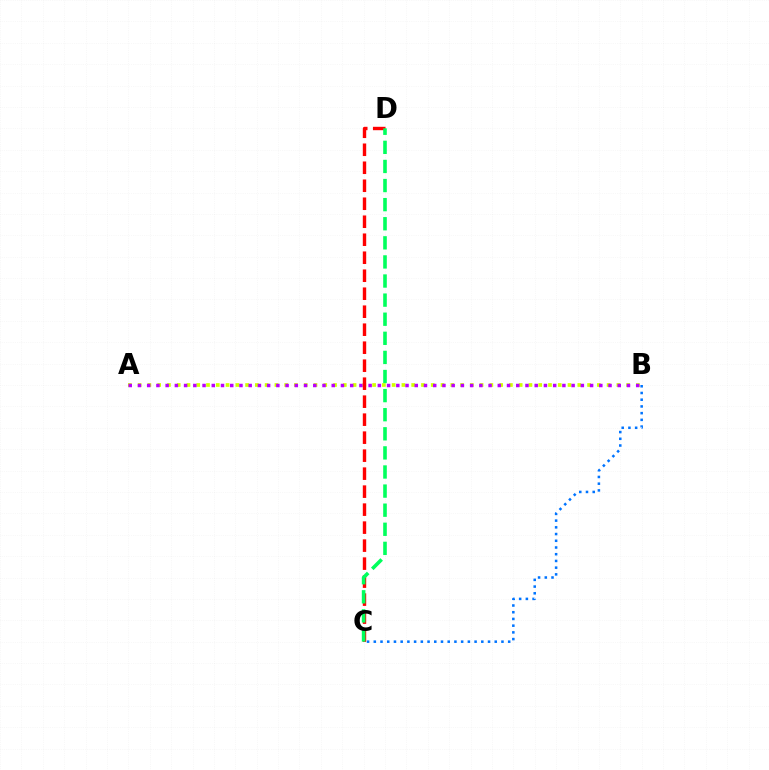{('A', 'B'): [{'color': '#d1ff00', 'line_style': 'dotted', 'thickness': 2.65}, {'color': '#b900ff', 'line_style': 'dotted', 'thickness': 2.51}], ('C', 'D'): [{'color': '#ff0000', 'line_style': 'dashed', 'thickness': 2.44}, {'color': '#00ff5c', 'line_style': 'dashed', 'thickness': 2.59}], ('B', 'C'): [{'color': '#0074ff', 'line_style': 'dotted', 'thickness': 1.83}]}